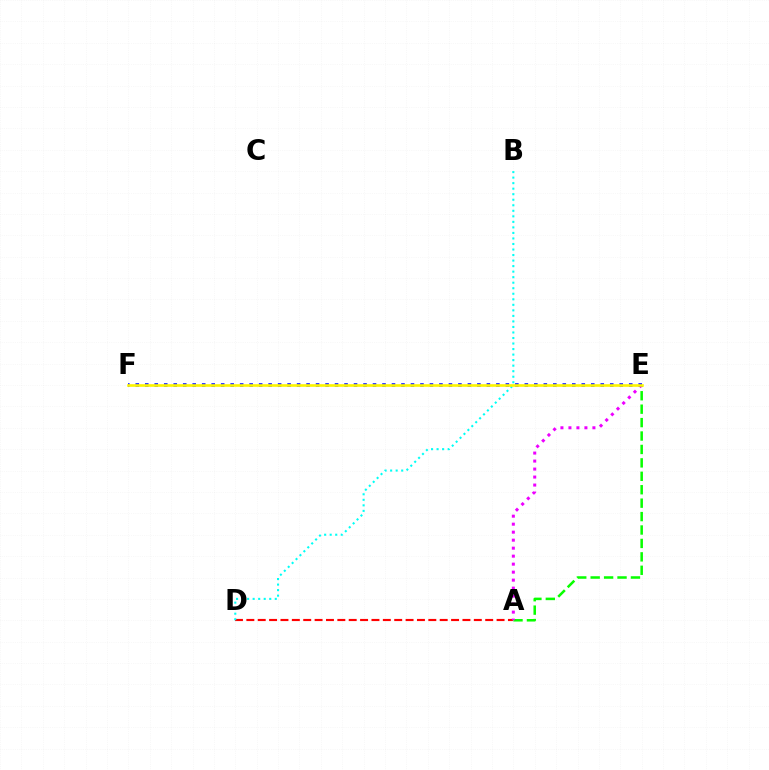{('A', 'D'): [{'color': '#ff0000', 'line_style': 'dashed', 'thickness': 1.55}], ('A', 'E'): [{'color': '#08ff00', 'line_style': 'dashed', 'thickness': 1.82}, {'color': '#ee00ff', 'line_style': 'dotted', 'thickness': 2.17}], ('B', 'D'): [{'color': '#00fff6', 'line_style': 'dotted', 'thickness': 1.5}], ('E', 'F'): [{'color': '#0010ff', 'line_style': 'dotted', 'thickness': 2.58}, {'color': '#fcf500', 'line_style': 'solid', 'thickness': 1.89}]}